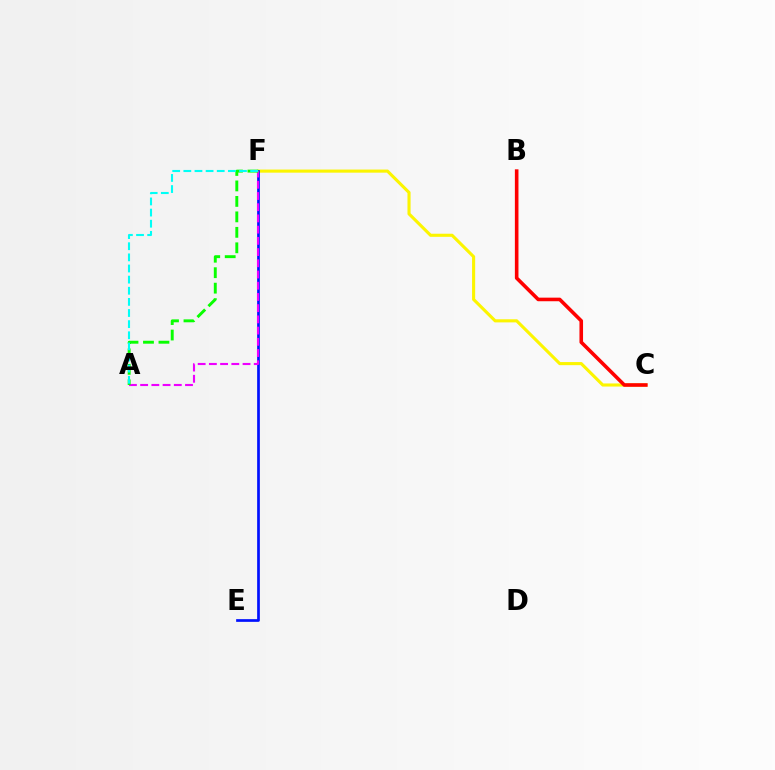{('C', 'F'): [{'color': '#fcf500', 'line_style': 'solid', 'thickness': 2.24}], ('E', 'F'): [{'color': '#0010ff', 'line_style': 'solid', 'thickness': 1.94}], ('A', 'F'): [{'color': '#ee00ff', 'line_style': 'dashed', 'thickness': 1.52}, {'color': '#08ff00', 'line_style': 'dashed', 'thickness': 2.1}, {'color': '#00fff6', 'line_style': 'dashed', 'thickness': 1.51}], ('B', 'C'): [{'color': '#ff0000', 'line_style': 'solid', 'thickness': 2.58}]}